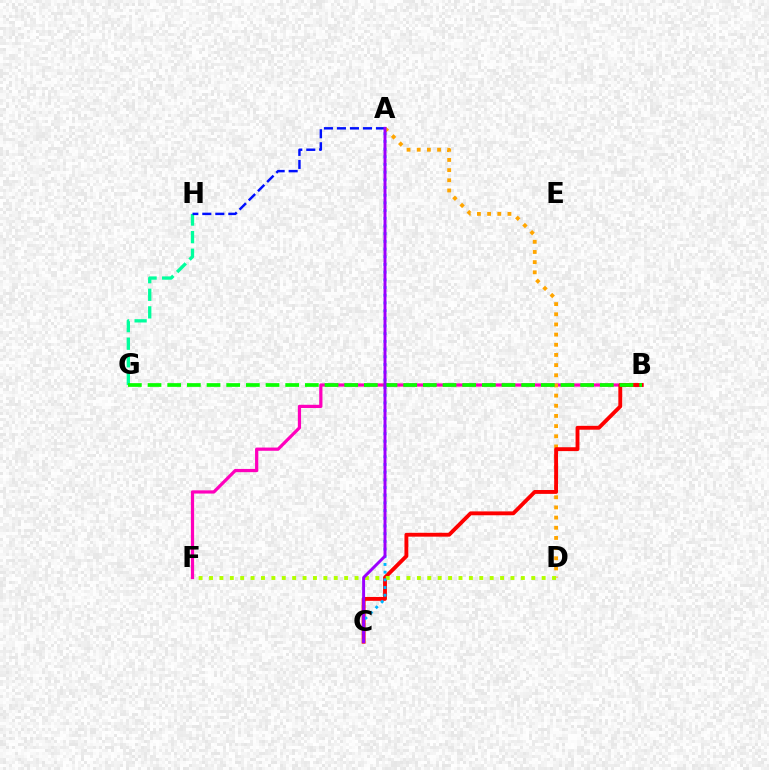{('G', 'H'): [{'color': '#00ff9d', 'line_style': 'dashed', 'thickness': 2.39}], ('A', 'H'): [{'color': '#0010ff', 'line_style': 'dashed', 'thickness': 1.77}], ('B', 'F'): [{'color': '#ff00bd', 'line_style': 'solid', 'thickness': 2.32}], ('A', 'D'): [{'color': '#ffa500', 'line_style': 'dotted', 'thickness': 2.76}], ('B', 'C'): [{'color': '#ff0000', 'line_style': 'solid', 'thickness': 2.79}], ('B', 'G'): [{'color': '#08ff00', 'line_style': 'dashed', 'thickness': 2.67}], ('D', 'F'): [{'color': '#b3ff00', 'line_style': 'dotted', 'thickness': 2.82}], ('A', 'C'): [{'color': '#00b5ff', 'line_style': 'dotted', 'thickness': 2.09}, {'color': '#9b00ff', 'line_style': 'solid', 'thickness': 2.12}]}